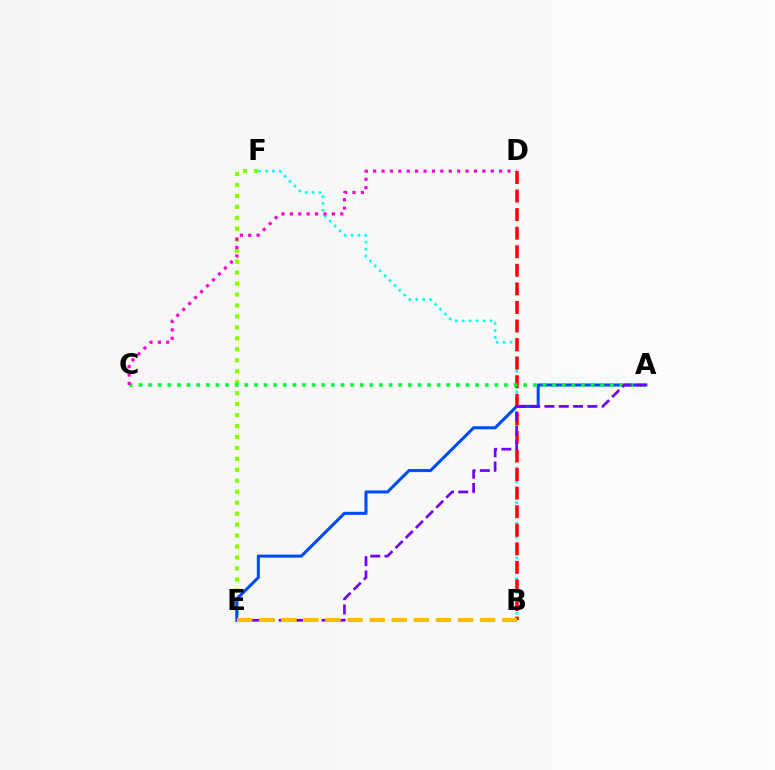{('E', 'F'): [{'color': '#84ff00', 'line_style': 'dotted', 'thickness': 2.98}], ('B', 'F'): [{'color': '#00fff6', 'line_style': 'dotted', 'thickness': 1.88}], ('A', 'E'): [{'color': '#004bff', 'line_style': 'solid', 'thickness': 2.2}, {'color': '#7200ff', 'line_style': 'dashed', 'thickness': 1.94}], ('B', 'D'): [{'color': '#ff0000', 'line_style': 'dashed', 'thickness': 2.52}], ('A', 'C'): [{'color': '#00ff39', 'line_style': 'dotted', 'thickness': 2.61}], ('B', 'E'): [{'color': '#ffbd00', 'line_style': 'dashed', 'thickness': 3.0}], ('C', 'D'): [{'color': '#ff00cf', 'line_style': 'dotted', 'thickness': 2.28}]}